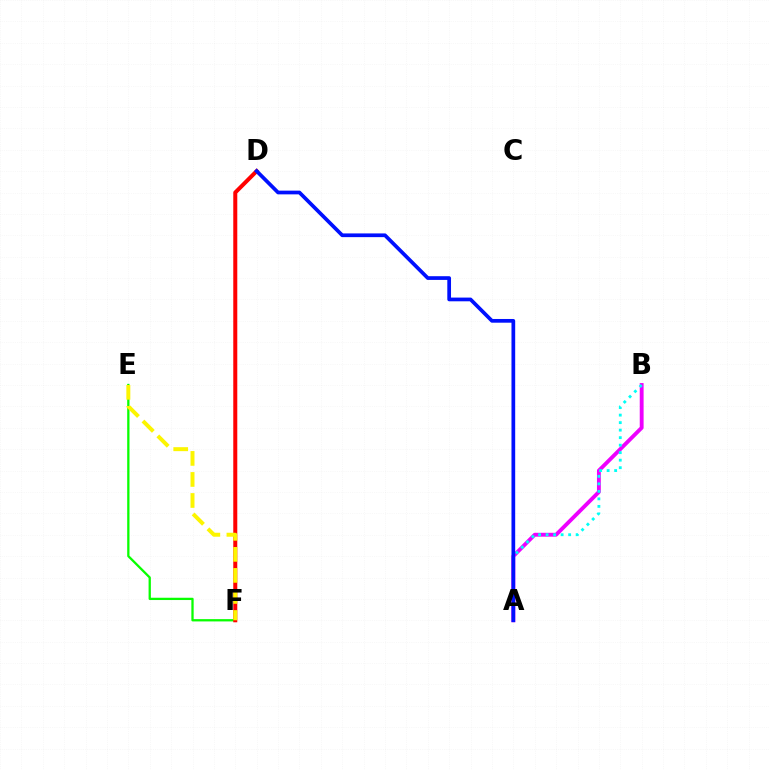{('A', 'B'): [{'color': '#ee00ff', 'line_style': 'solid', 'thickness': 2.78}, {'color': '#00fff6', 'line_style': 'dotted', 'thickness': 2.04}], ('E', 'F'): [{'color': '#08ff00', 'line_style': 'solid', 'thickness': 1.65}, {'color': '#fcf500', 'line_style': 'dashed', 'thickness': 2.86}], ('D', 'F'): [{'color': '#ff0000', 'line_style': 'solid', 'thickness': 2.89}], ('A', 'D'): [{'color': '#0010ff', 'line_style': 'solid', 'thickness': 2.68}]}